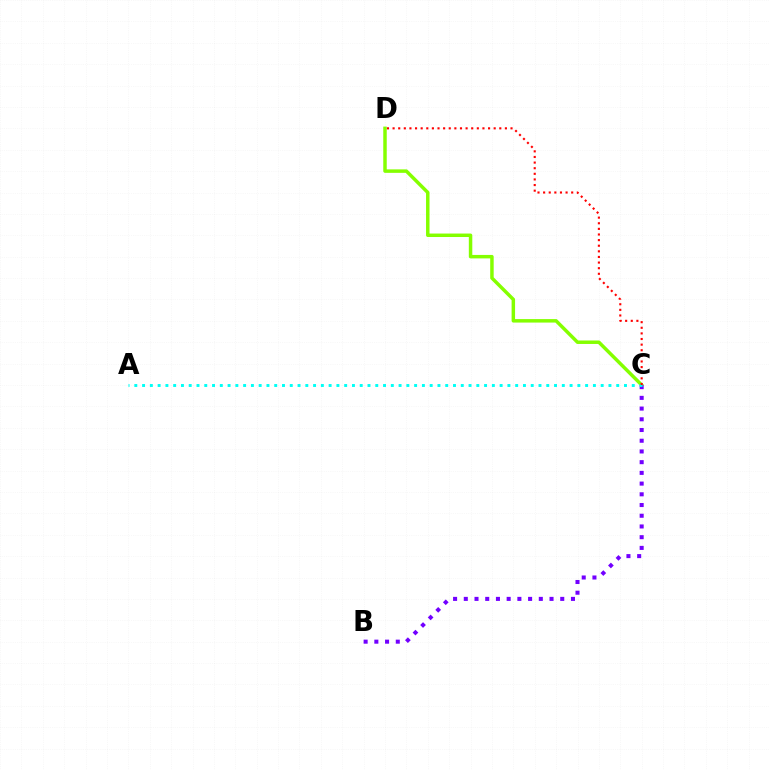{('C', 'D'): [{'color': '#84ff00', 'line_style': 'solid', 'thickness': 2.5}, {'color': '#ff0000', 'line_style': 'dotted', 'thickness': 1.53}], ('B', 'C'): [{'color': '#7200ff', 'line_style': 'dotted', 'thickness': 2.91}], ('A', 'C'): [{'color': '#00fff6', 'line_style': 'dotted', 'thickness': 2.11}]}